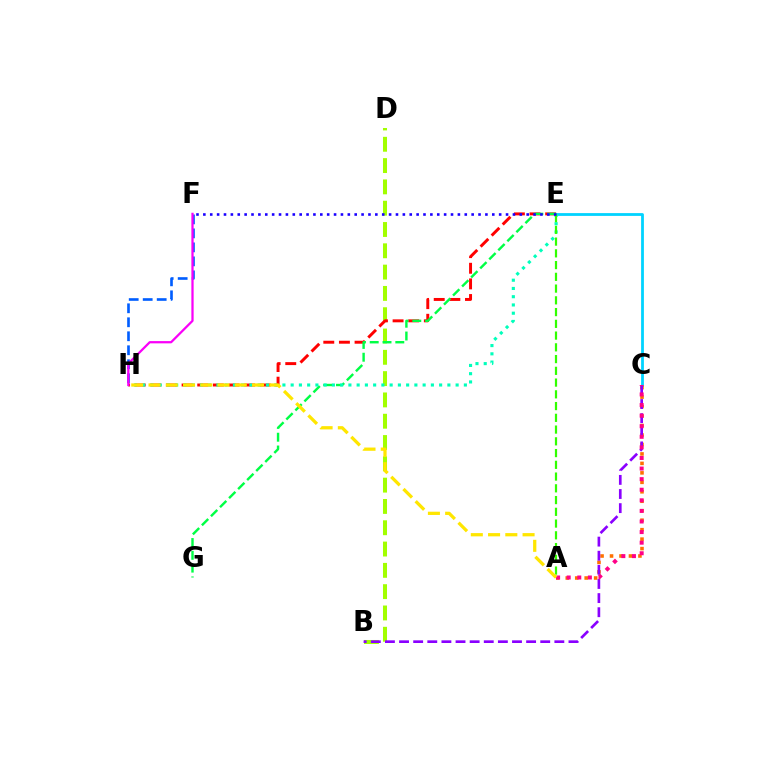{('C', 'E'): [{'color': '#00d3ff', 'line_style': 'solid', 'thickness': 2.01}], ('F', 'H'): [{'color': '#005dff', 'line_style': 'dashed', 'thickness': 1.9}, {'color': '#fa00f9', 'line_style': 'solid', 'thickness': 1.62}], ('B', 'D'): [{'color': '#a2ff00', 'line_style': 'dashed', 'thickness': 2.89}], ('E', 'H'): [{'color': '#ff0000', 'line_style': 'dashed', 'thickness': 2.12}, {'color': '#00ffbb', 'line_style': 'dotted', 'thickness': 2.24}], ('E', 'G'): [{'color': '#00ff45', 'line_style': 'dashed', 'thickness': 1.74}], ('A', 'C'): [{'color': '#ff7000', 'line_style': 'dotted', 'thickness': 2.57}, {'color': '#ff0088', 'line_style': 'dotted', 'thickness': 2.88}], ('B', 'C'): [{'color': '#8a00ff', 'line_style': 'dashed', 'thickness': 1.92}], ('A', 'E'): [{'color': '#31ff00', 'line_style': 'dashed', 'thickness': 1.6}], ('E', 'F'): [{'color': '#1900ff', 'line_style': 'dotted', 'thickness': 1.87}], ('A', 'H'): [{'color': '#ffe600', 'line_style': 'dashed', 'thickness': 2.34}]}